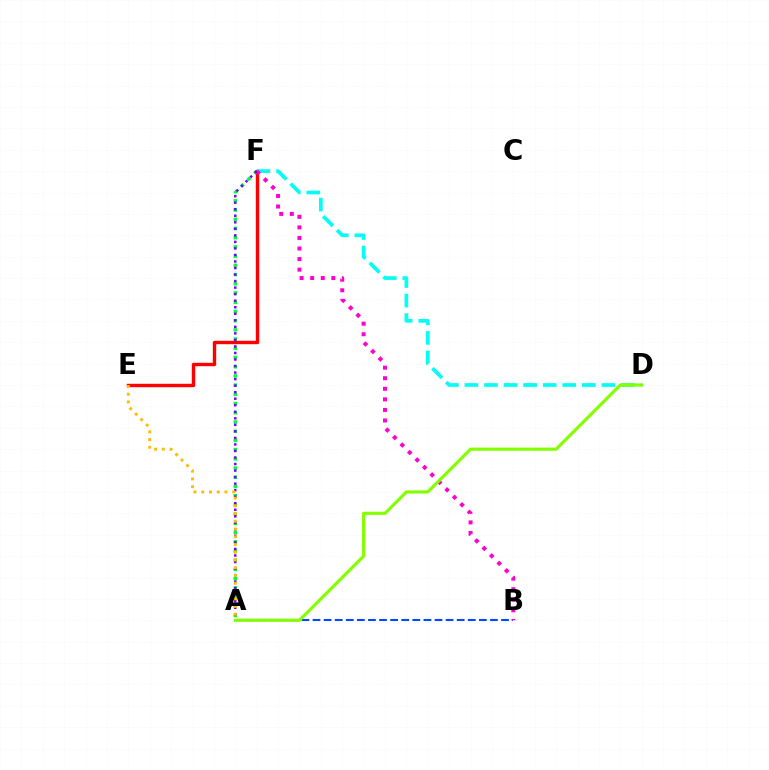{('A', 'F'): [{'color': '#00ff39', 'line_style': 'dotted', 'thickness': 2.5}, {'color': '#7200ff', 'line_style': 'dotted', 'thickness': 1.78}], ('E', 'F'): [{'color': '#ff0000', 'line_style': 'solid', 'thickness': 2.45}], ('A', 'B'): [{'color': '#004bff', 'line_style': 'dashed', 'thickness': 1.51}], ('D', 'F'): [{'color': '#00fff6', 'line_style': 'dashed', 'thickness': 2.66}], ('B', 'F'): [{'color': '#ff00cf', 'line_style': 'dotted', 'thickness': 2.87}], ('A', 'D'): [{'color': '#84ff00', 'line_style': 'solid', 'thickness': 2.28}], ('A', 'E'): [{'color': '#ffbd00', 'line_style': 'dotted', 'thickness': 2.1}]}